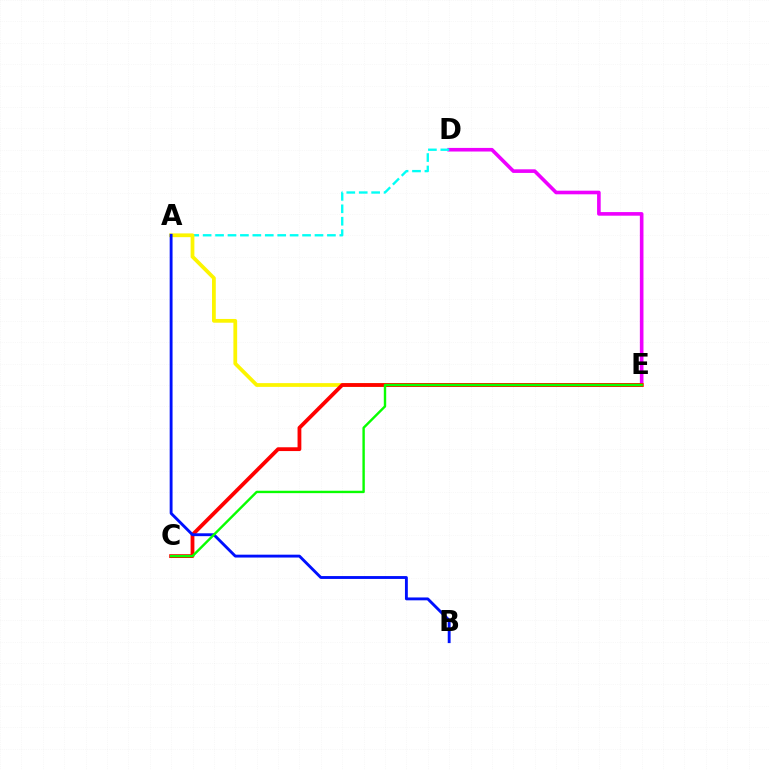{('D', 'E'): [{'color': '#ee00ff', 'line_style': 'solid', 'thickness': 2.6}], ('A', 'D'): [{'color': '#00fff6', 'line_style': 'dashed', 'thickness': 1.69}], ('A', 'E'): [{'color': '#fcf500', 'line_style': 'solid', 'thickness': 2.71}], ('C', 'E'): [{'color': '#ff0000', 'line_style': 'solid', 'thickness': 2.73}, {'color': '#08ff00', 'line_style': 'solid', 'thickness': 1.73}], ('A', 'B'): [{'color': '#0010ff', 'line_style': 'solid', 'thickness': 2.07}]}